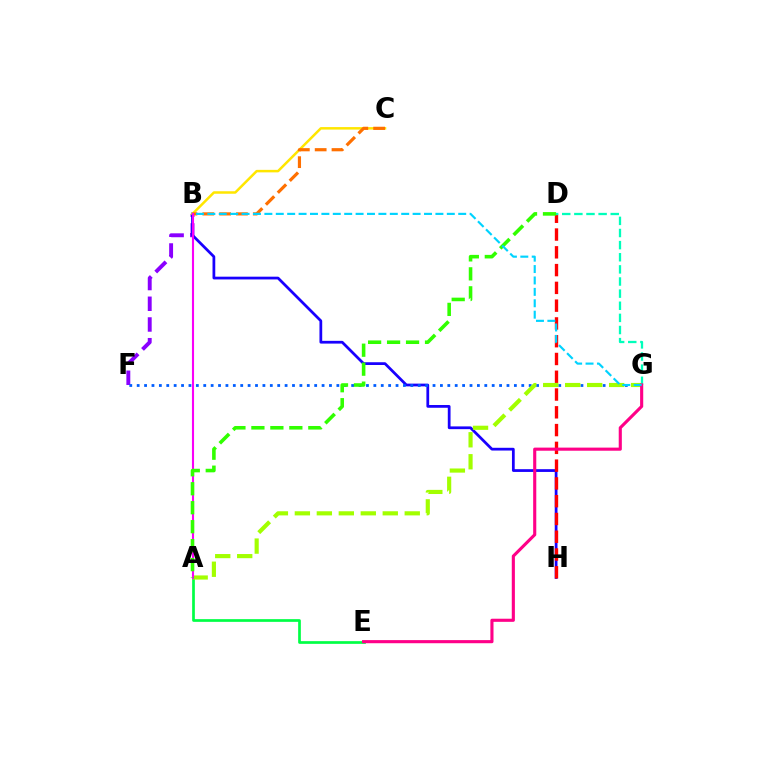{('B', 'F'): [{'color': '#8a00ff', 'line_style': 'dashed', 'thickness': 2.81}], ('B', 'H'): [{'color': '#1900ff', 'line_style': 'solid', 'thickness': 1.98}], ('D', 'H'): [{'color': '#ff0000', 'line_style': 'dashed', 'thickness': 2.41}], ('F', 'G'): [{'color': '#005dff', 'line_style': 'dotted', 'thickness': 2.01}], ('B', 'C'): [{'color': '#ffe600', 'line_style': 'solid', 'thickness': 1.8}, {'color': '#ff7000', 'line_style': 'dashed', 'thickness': 2.29}], ('A', 'E'): [{'color': '#00ff45', 'line_style': 'solid', 'thickness': 1.95}], ('A', 'G'): [{'color': '#a2ff00', 'line_style': 'dashed', 'thickness': 2.99}], ('A', 'B'): [{'color': '#fa00f9', 'line_style': 'solid', 'thickness': 1.51}], ('D', 'G'): [{'color': '#00ffbb', 'line_style': 'dashed', 'thickness': 1.65}], ('E', 'G'): [{'color': '#ff0088', 'line_style': 'solid', 'thickness': 2.24}], ('A', 'D'): [{'color': '#31ff00', 'line_style': 'dashed', 'thickness': 2.58}], ('B', 'G'): [{'color': '#00d3ff', 'line_style': 'dashed', 'thickness': 1.55}]}